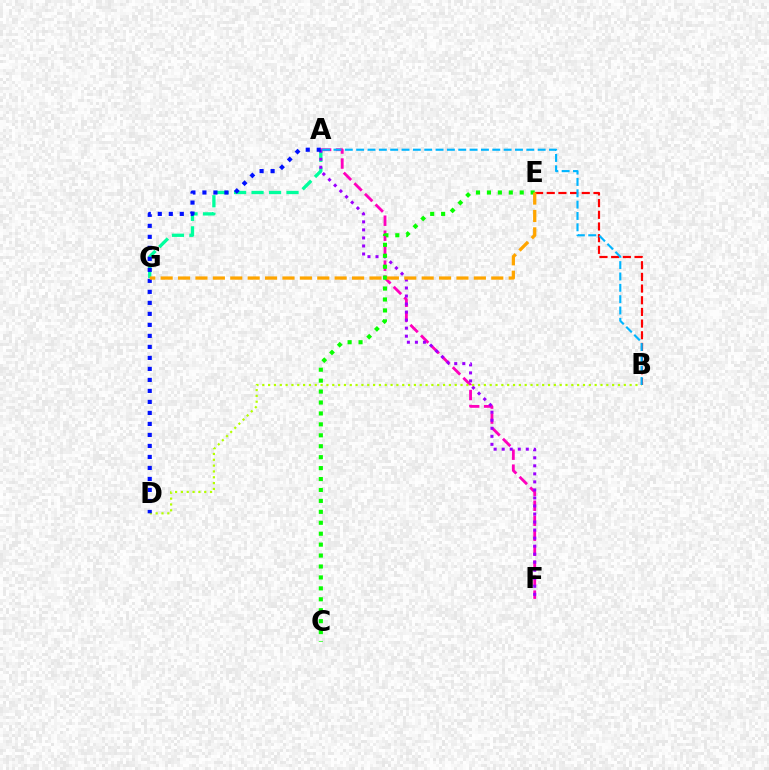{('A', 'F'): [{'color': '#ff00bd', 'line_style': 'dashed', 'thickness': 2.04}, {'color': '#9b00ff', 'line_style': 'dotted', 'thickness': 2.18}], ('A', 'G'): [{'color': '#00ff9d', 'line_style': 'dashed', 'thickness': 2.38}], ('B', 'E'): [{'color': '#ff0000', 'line_style': 'dashed', 'thickness': 1.59}], ('B', 'D'): [{'color': '#b3ff00', 'line_style': 'dotted', 'thickness': 1.58}], ('A', 'D'): [{'color': '#0010ff', 'line_style': 'dotted', 'thickness': 2.99}], ('C', 'E'): [{'color': '#08ff00', 'line_style': 'dotted', 'thickness': 2.97}], ('A', 'B'): [{'color': '#00b5ff', 'line_style': 'dashed', 'thickness': 1.54}], ('E', 'G'): [{'color': '#ffa500', 'line_style': 'dashed', 'thickness': 2.36}]}